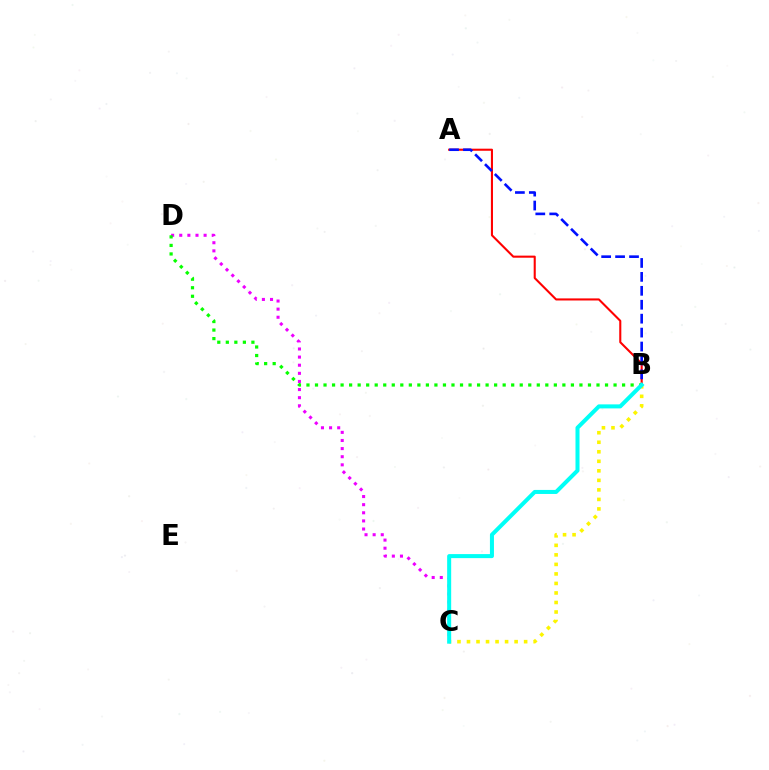{('A', 'B'): [{'color': '#ff0000', 'line_style': 'solid', 'thickness': 1.5}, {'color': '#0010ff', 'line_style': 'dashed', 'thickness': 1.89}], ('B', 'C'): [{'color': '#fcf500', 'line_style': 'dotted', 'thickness': 2.59}, {'color': '#00fff6', 'line_style': 'solid', 'thickness': 2.9}], ('C', 'D'): [{'color': '#ee00ff', 'line_style': 'dotted', 'thickness': 2.21}], ('B', 'D'): [{'color': '#08ff00', 'line_style': 'dotted', 'thickness': 2.32}]}